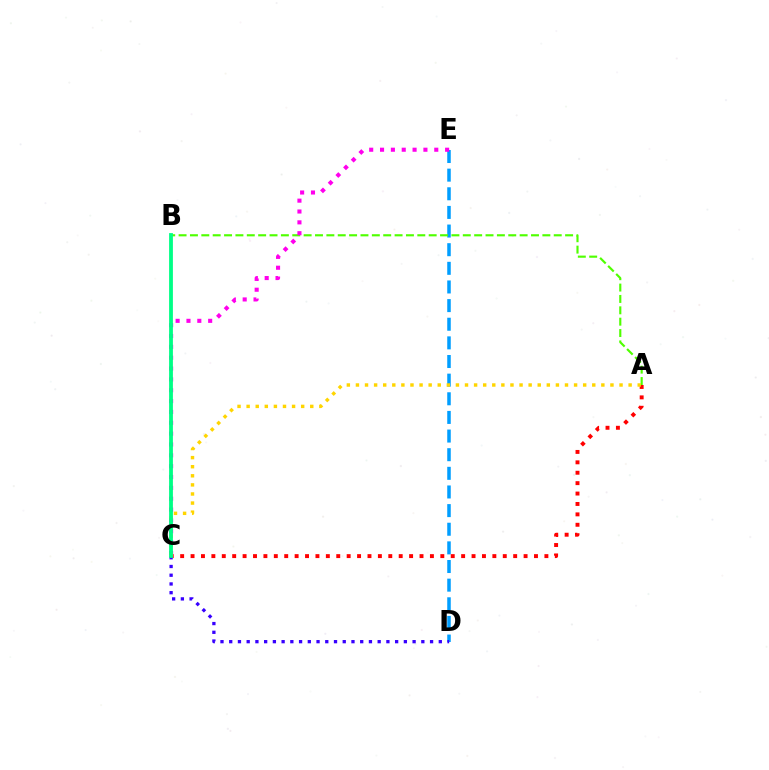{('D', 'E'): [{'color': '#009eff', 'line_style': 'dashed', 'thickness': 2.53}], ('A', 'B'): [{'color': '#4fff00', 'line_style': 'dashed', 'thickness': 1.54}], ('A', 'C'): [{'color': '#ff0000', 'line_style': 'dotted', 'thickness': 2.83}, {'color': '#ffd500', 'line_style': 'dotted', 'thickness': 2.47}], ('C', 'E'): [{'color': '#ff00ed', 'line_style': 'dotted', 'thickness': 2.95}], ('C', 'D'): [{'color': '#3700ff', 'line_style': 'dotted', 'thickness': 2.37}], ('B', 'C'): [{'color': '#00ff86', 'line_style': 'solid', 'thickness': 2.74}]}